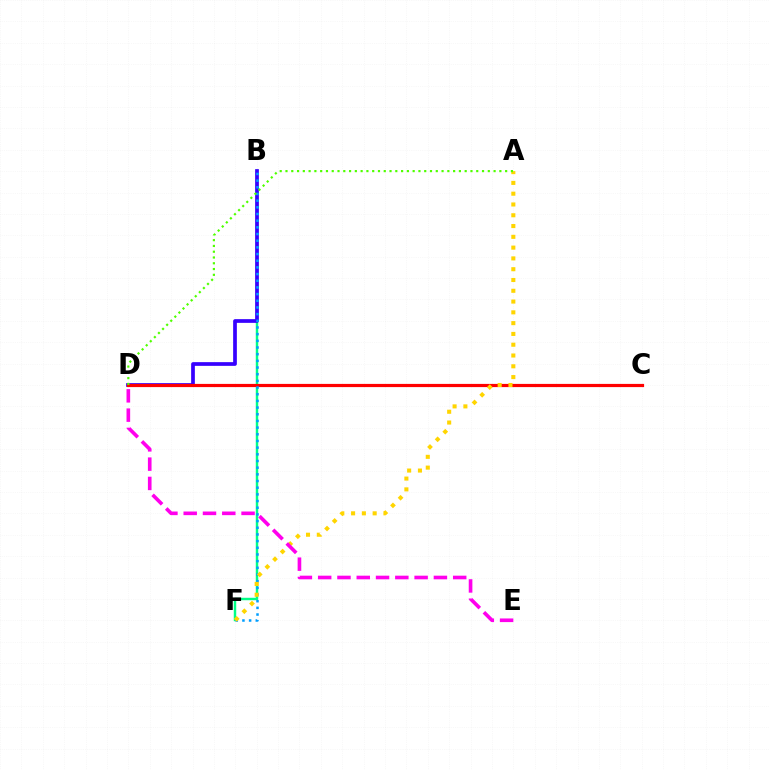{('B', 'F'): [{'color': '#00ff86', 'line_style': 'solid', 'thickness': 1.76}, {'color': '#009eff', 'line_style': 'dotted', 'thickness': 1.81}], ('B', 'D'): [{'color': '#3700ff', 'line_style': 'solid', 'thickness': 2.67}], ('C', 'D'): [{'color': '#ff0000', 'line_style': 'solid', 'thickness': 2.3}], ('A', 'F'): [{'color': '#ffd500', 'line_style': 'dotted', 'thickness': 2.93}], ('D', 'E'): [{'color': '#ff00ed', 'line_style': 'dashed', 'thickness': 2.62}], ('A', 'D'): [{'color': '#4fff00', 'line_style': 'dotted', 'thickness': 1.57}]}